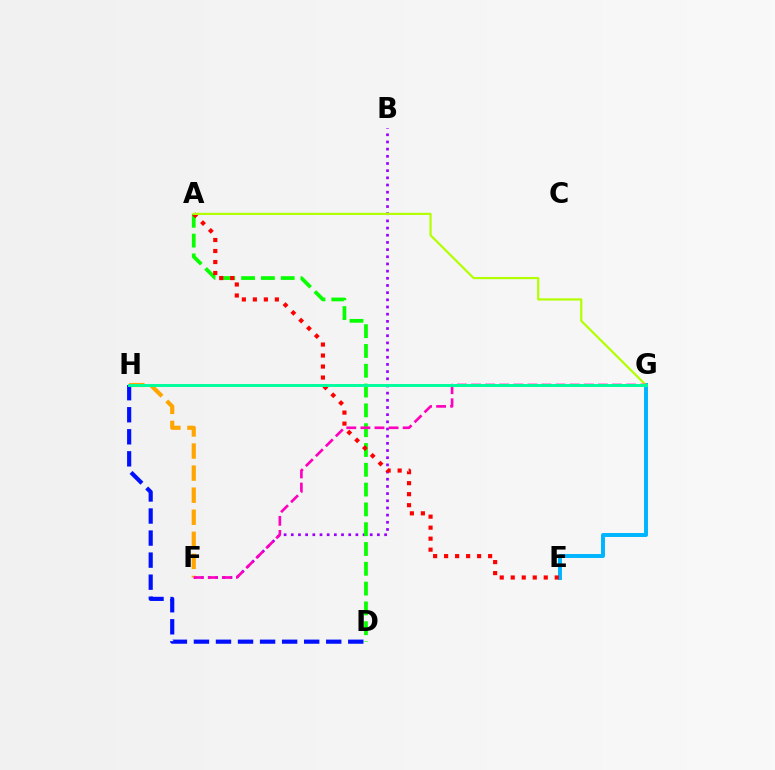{('B', 'F'): [{'color': '#9b00ff', 'line_style': 'dotted', 'thickness': 1.95}], ('E', 'G'): [{'color': '#00b5ff', 'line_style': 'solid', 'thickness': 2.84}], ('A', 'D'): [{'color': '#08ff00', 'line_style': 'dashed', 'thickness': 2.69}], ('F', 'H'): [{'color': '#ffa500', 'line_style': 'dashed', 'thickness': 3.0}], ('D', 'H'): [{'color': '#0010ff', 'line_style': 'dashed', 'thickness': 3.0}], ('A', 'E'): [{'color': '#ff0000', 'line_style': 'dotted', 'thickness': 2.99}], ('A', 'G'): [{'color': '#b3ff00', 'line_style': 'solid', 'thickness': 1.58}], ('F', 'G'): [{'color': '#ff00bd', 'line_style': 'dashed', 'thickness': 1.91}], ('G', 'H'): [{'color': '#00ff9d', 'line_style': 'solid', 'thickness': 2.12}]}